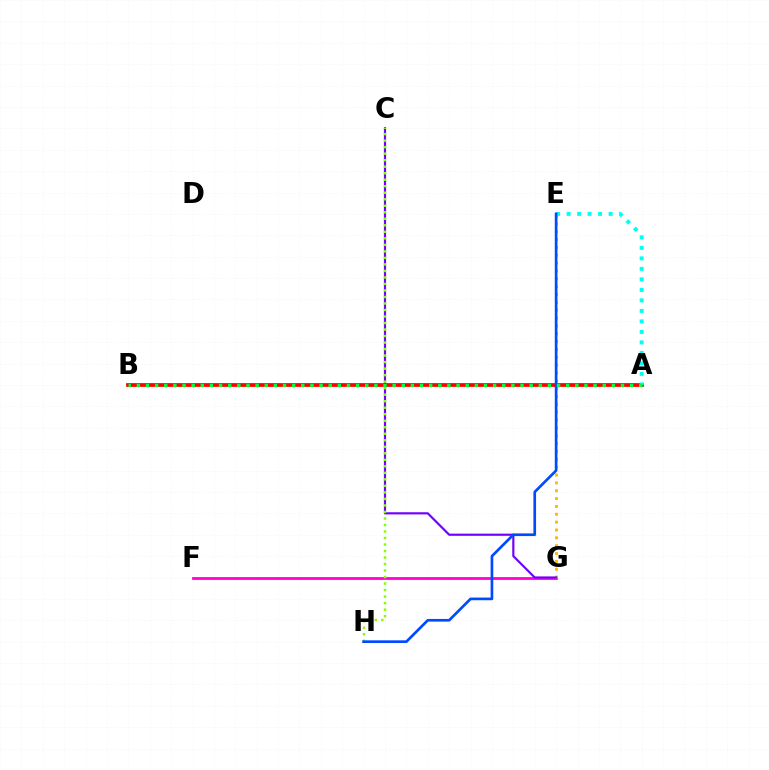{('A', 'B'): [{'color': '#ff0000', 'line_style': 'solid', 'thickness': 2.7}, {'color': '#00ff39', 'line_style': 'dotted', 'thickness': 2.48}], ('A', 'E'): [{'color': '#00fff6', 'line_style': 'dotted', 'thickness': 2.85}], ('F', 'G'): [{'color': '#ff00cf', 'line_style': 'solid', 'thickness': 2.0}], ('E', 'G'): [{'color': '#ffbd00', 'line_style': 'dotted', 'thickness': 2.13}], ('C', 'G'): [{'color': '#7200ff', 'line_style': 'solid', 'thickness': 1.57}], ('C', 'H'): [{'color': '#84ff00', 'line_style': 'dotted', 'thickness': 1.77}], ('E', 'H'): [{'color': '#004bff', 'line_style': 'solid', 'thickness': 1.93}]}